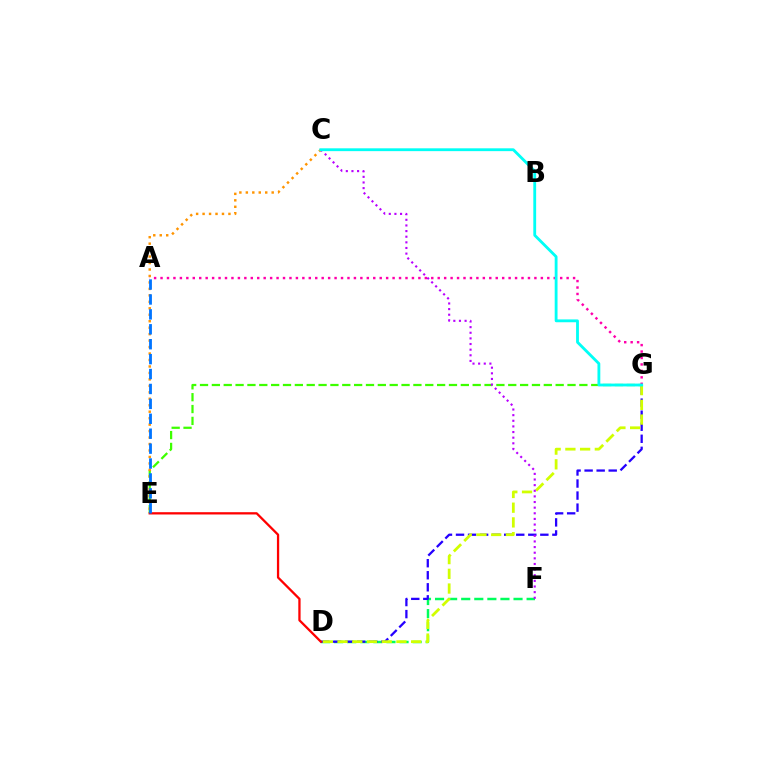{('D', 'F'): [{'color': '#00ff5c', 'line_style': 'dashed', 'thickness': 1.78}], ('D', 'G'): [{'color': '#2500ff', 'line_style': 'dashed', 'thickness': 1.64}, {'color': '#d1ff00', 'line_style': 'dashed', 'thickness': 2.0}], ('E', 'G'): [{'color': '#3dff00', 'line_style': 'dashed', 'thickness': 1.61}], ('C', 'E'): [{'color': '#ff9400', 'line_style': 'dotted', 'thickness': 1.76}], ('D', 'E'): [{'color': '#ff0000', 'line_style': 'solid', 'thickness': 1.65}], ('A', 'E'): [{'color': '#0074ff', 'line_style': 'dashed', 'thickness': 2.03}], ('C', 'F'): [{'color': '#b900ff', 'line_style': 'dotted', 'thickness': 1.53}], ('A', 'G'): [{'color': '#ff00ac', 'line_style': 'dotted', 'thickness': 1.75}], ('C', 'G'): [{'color': '#00fff6', 'line_style': 'solid', 'thickness': 2.04}]}